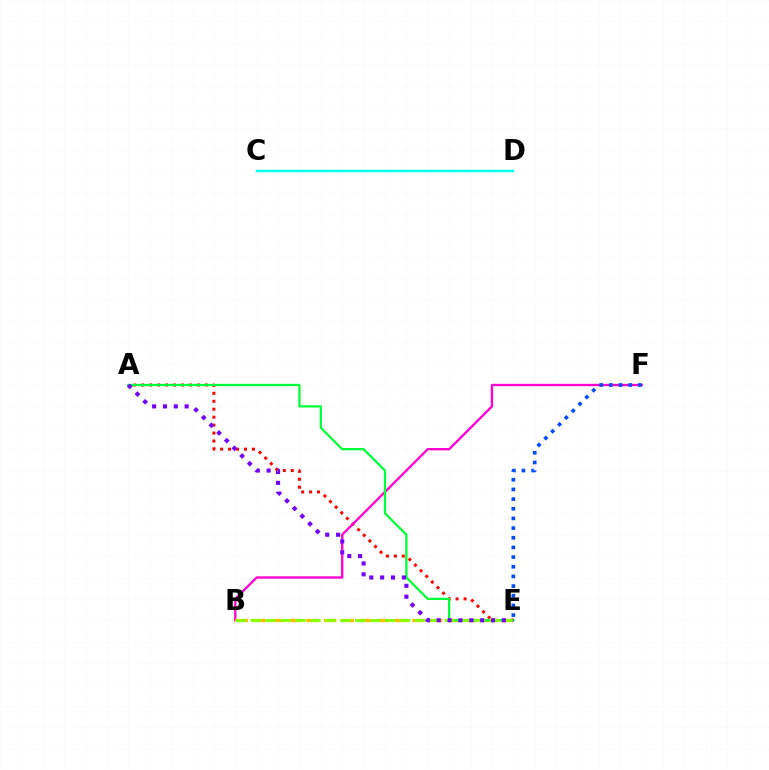{('A', 'E'): [{'color': '#ff0000', 'line_style': 'dotted', 'thickness': 2.16}, {'color': '#00ff39', 'line_style': 'solid', 'thickness': 1.64}, {'color': '#7200ff', 'line_style': 'dotted', 'thickness': 2.95}], ('B', 'F'): [{'color': '#ff00cf', 'line_style': 'solid', 'thickness': 1.68}], ('B', 'E'): [{'color': '#ffbd00', 'line_style': 'dashed', 'thickness': 2.4}, {'color': '#84ff00', 'line_style': 'dashed', 'thickness': 2.03}], ('C', 'D'): [{'color': '#00fff6', 'line_style': 'solid', 'thickness': 1.79}], ('E', 'F'): [{'color': '#004bff', 'line_style': 'dotted', 'thickness': 2.63}]}